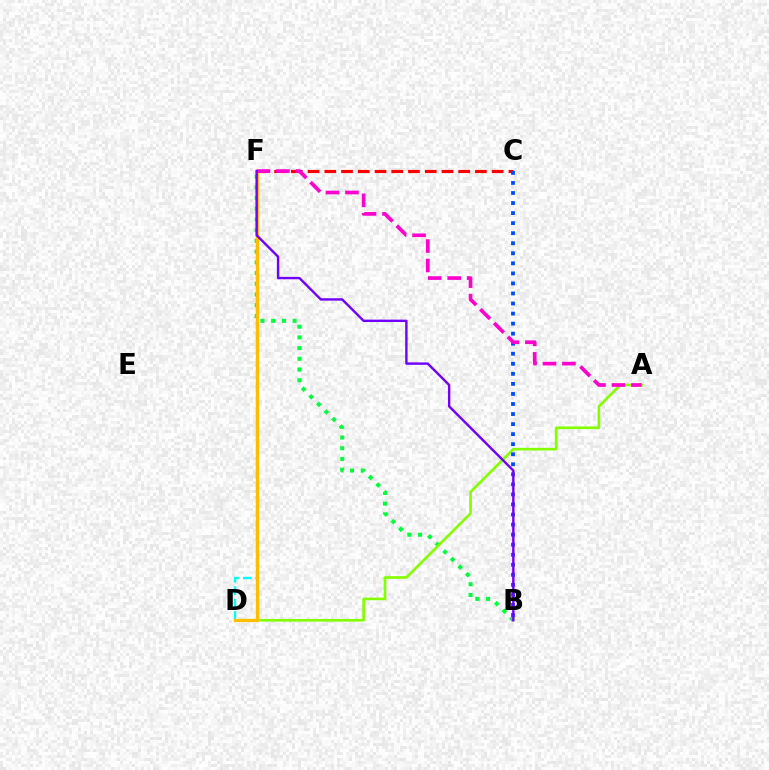{('B', 'F'): [{'color': '#00ff39', 'line_style': 'dotted', 'thickness': 2.91}, {'color': '#7200ff', 'line_style': 'solid', 'thickness': 1.72}], ('C', 'F'): [{'color': '#ff0000', 'line_style': 'dashed', 'thickness': 2.27}], ('D', 'F'): [{'color': '#00fff6', 'line_style': 'dashed', 'thickness': 1.7}, {'color': '#ffbd00', 'line_style': 'solid', 'thickness': 2.36}], ('A', 'D'): [{'color': '#84ff00', 'line_style': 'solid', 'thickness': 1.91}], ('B', 'C'): [{'color': '#004bff', 'line_style': 'dotted', 'thickness': 2.73}], ('A', 'F'): [{'color': '#ff00cf', 'line_style': 'dashed', 'thickness': 2.65}]}